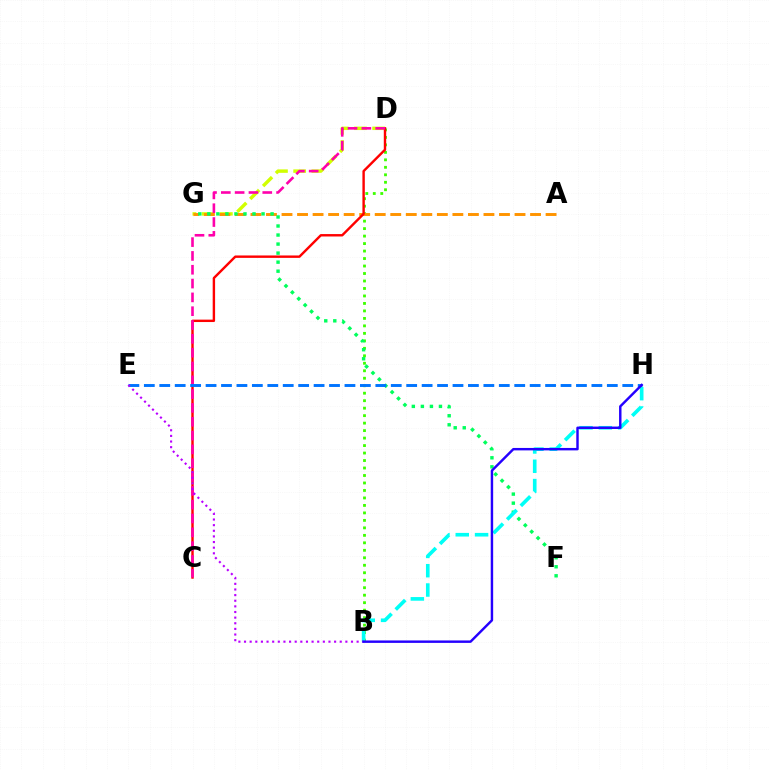{('B', 'D'): [{'color': '#3dff00', 'line_style': 'dotted', 'thickness': 2.03}], ('D', 'G'): [{'color': '#d1ff00', 'line_style': 'dashed', 'thickness': 2.47}], ('A', 'G'): [{'color': '#ff9400', 'line_style': 'dashed', 'thickness': 2.11}], ('C', 'D'): [{'color': '#ff0000', 'line_style': 'solid', 'thickness': 1.74}, {'color': '#ff00ac', 'line_style': 'dashed', 'thickness': 1.88}], ('F', 'G'): [{'color': '#00ff5c', 'line_style': 'dotted', 'thickness': 2.46}], ('E', 'H'): [{'color': '#0074ff', 'line_style': 'dashed', 'thickness': 2.1}], ('B', 'H'): [{'color': '#00fff6', 'line_style': 'dashed', 'thickness': 2.62}, {'color': '#2500ff', 'line_style': 'solid', 'thickness': 1.76}], ('B', 'E'): [{'color': '#b900ff', 'line_style': 'dotted', 'thickness': 1.53}]}